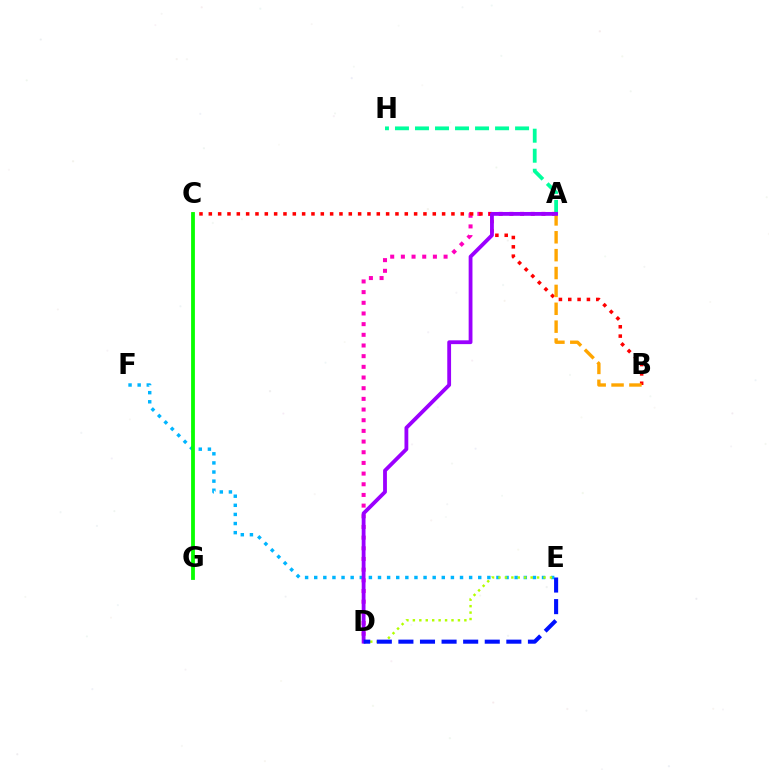{('E', 'F'): [{'color': '#00b5ff', 'line_style': 'dotted', 'thickness': 2.48}], ('A', 'H'): [{'color': '#00ff9d', 'line_style': 'dashed', 'thickness': 2.72}], ('A', 'D'): [{'color': '#ff00bd', 'line_style': 'dotted', 'thickness': 2.9}, {'color': '#9b00ff', 'line_style': 'solid', 'thickness': 2.74}], ('B', 'C'): [{'color': '#ff0000', 'line_style': 'dotted', 'thickness': 2.54}], ('D', 'E'): [{'color': '#b3ff00', 'line_style': 'dotted', 'thickness': 1.75}, {'color': '#0010ff', 'line_style': 'dashed', 'thickness': 2.93}], ('A', 'B'): [{'color': '#ffa500', 'line_style': 'dashed', 'thickness': 2.43}], ('C', 'G'): [{'color': '#08ff00', 'line_style': 'solid', 'thickness': 2.74}]}